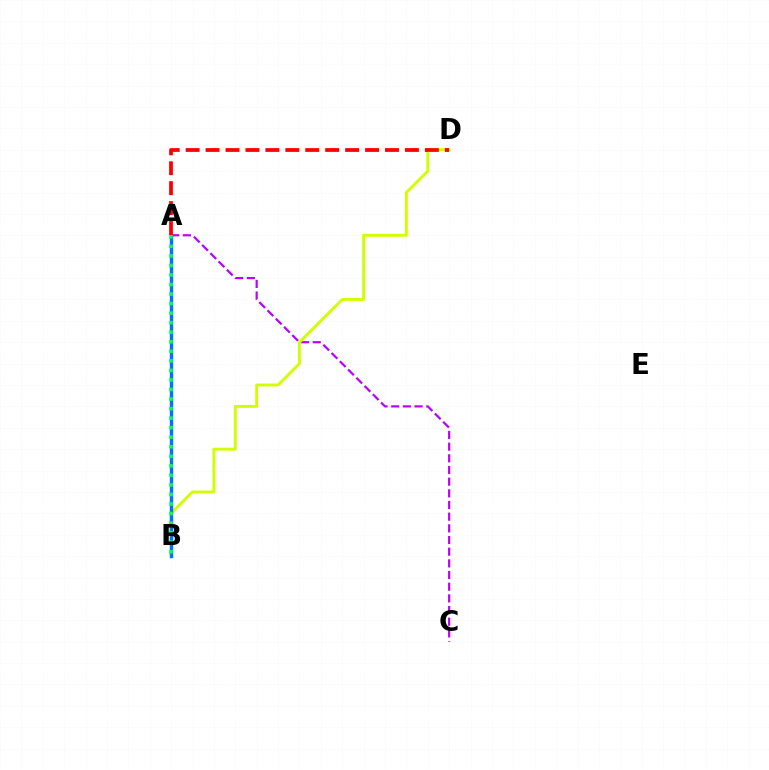{('A', 'C'): [{'color': '#b900ff', 'line_style': 'dashed', 'thickness': 1.59}], ('B', 'D'): [{'color': '#d1ff00', 'line_style': 'solid', 'thickness': 2.1}], ('A', 'B'): [{'color': '#0074ff', 'line_style': 'solid', 'thickness': 2.45}, {'color': '#00ff5c', 'line_style': 'dotted', 'thickness': 2.59}], ('A', 'D'): [{'color': '#ff0000', 'line_style': 'dashed', 'thickness': 2.71}]}